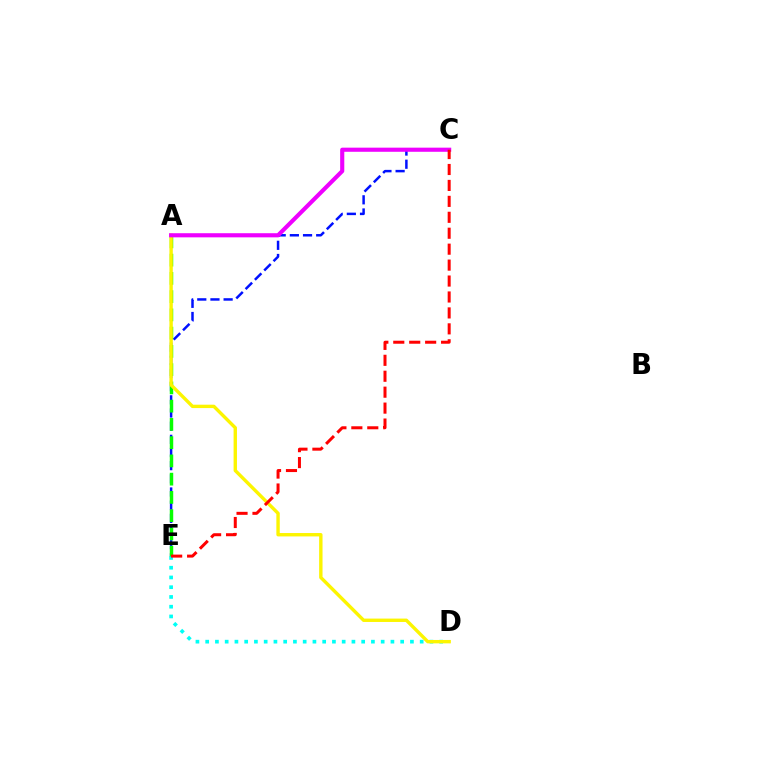{('D', 'E'): [{'color': '#00fff6', 'line_style': 'dotted', 'thickness': 2.65}], ('C', 'E'): [{'color': '#0010ff', 'line_style': 'dashed', 'thickness': 1.79}, {'color': '#ff0000', 'line_style': 'dashed', 'thickness': 2.16}], ('A', 'E'): [{'color': '#08ff00', 'line_style': 'dashed', 'thickness': 2.48}], ('A', 'D'): [{'color': '#fcf500', 'line_style': 'solid', 'thickness': 2.44}], ('A', 'C'): [{'color': '#ee00ff', 'line_style': 'solid', 'thickness': 2.97}]}